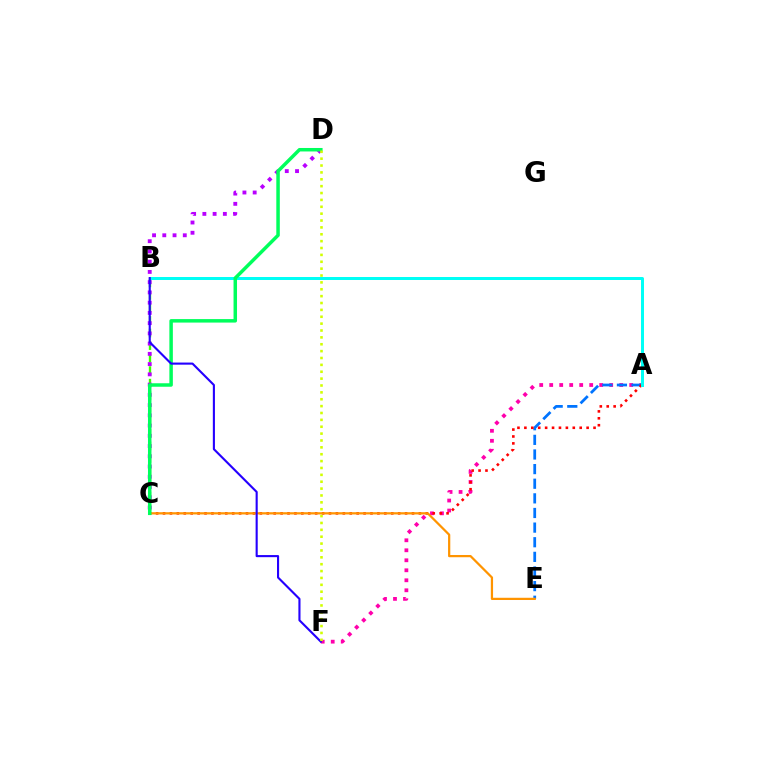{('A', 'F'): [{'color': '#ff00ac', 'line_style': 'dotted', 'thickness': 2.72}], ('B', 'C'): [{'color': '#3dff00', 'line_style': 'dashed', 'thickness': 1.7}], ('A', 'E'): [{'color': '#0074ff', 'line_style': 'dashed', 'thickness': 1.99}], ('C', 'D'): [{'color': '#b900ff', 'line_style': 'dotted', 'thickness': 2.78}, {'color': '#00ff5c', 'line_style': 'solid', 'thickness': 2.51}], ('A', 'C'): [{'color': '#ff0000', 'line_style': 'dotted', 'thickness': 1.88}], ('C', 'E'): [{'color': '#ff9400', 'line_style': 'solid', 'thickness': 1.61}], ('A', 'B'): [{'color': '#00fff6', 'line_style': 'solid', 'thickness': 2.15}], ('B', 'F'): [{'color': '#2500ff', 'line_style': 'solid', 'thickness': 1.52}], ('D', 'F'): [{'color': '#d1ff00', 'line_style': 'dotted', 'thickness': 1.87}]}